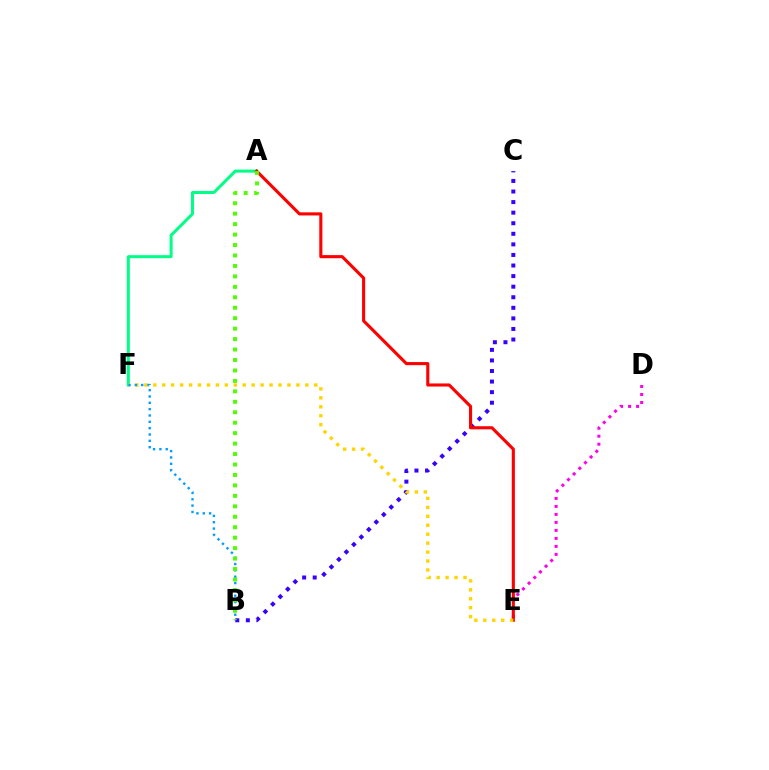{('A', 'F'): [{'color': '#00ff86', 'line_style': 'solid', 'thickness': 2.17}], ('D', 'E'): [{'color': '#ff00ed', 'line_style': 'dotted', 'thickness': 2.17}], ('B', 'C'): [{'color': '#3700ff', 'line_style': 'dotted', 'thickness': 2.87}], ('A', 'E'): [{'color': '#ff0000', 'line_style': 'solid', 'thickness': 2.24}], ('E', 'F'): [{'color': '#ffd500', 'line_style': 'dotted', 'thickness': 2.43}], ('B', 'F'): [{'color': '#009eff', 'line_style': 'dotted', 'thickness': 1.72}], ('A', 'B'): [{'color': '#4fff00', 'line_style': 'dotted', 'thickness': 2.84}]}